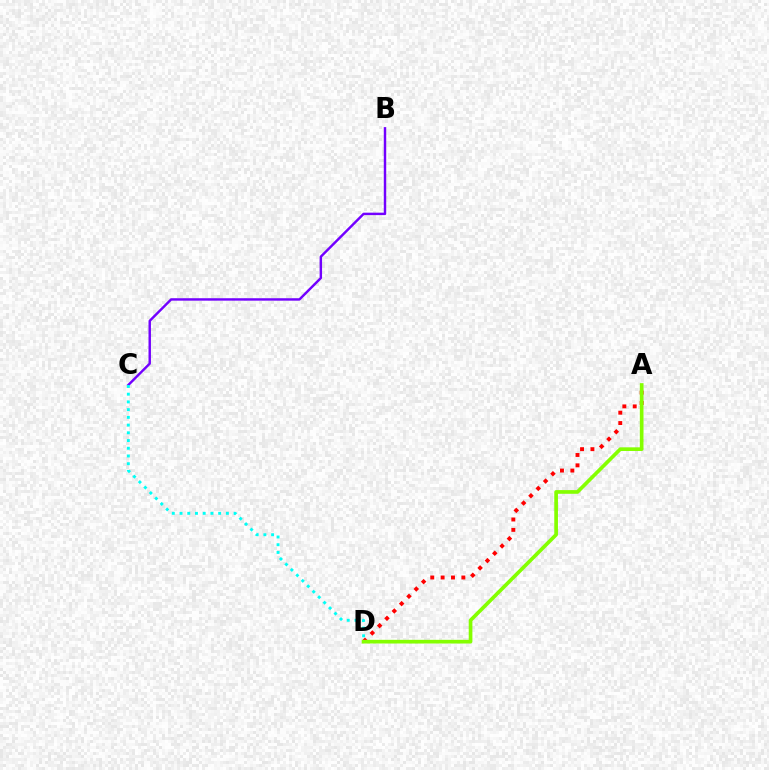{('A', 'D'): [{'color': '#ff0000', 'line_style': 'dotted', 'thickness': 2.82}, {'color': '#84ff00', 'line_style': 'solid', 'thickness': 2.65}], ('B', 'C'): [{'color': '#7200ff', 'line_style': 'solid', 'thickness': 1.76}], ('C', 'D'): [{'color': '#00fff6', 'line_style': 'dotted', 'thickness': 2.1}]}